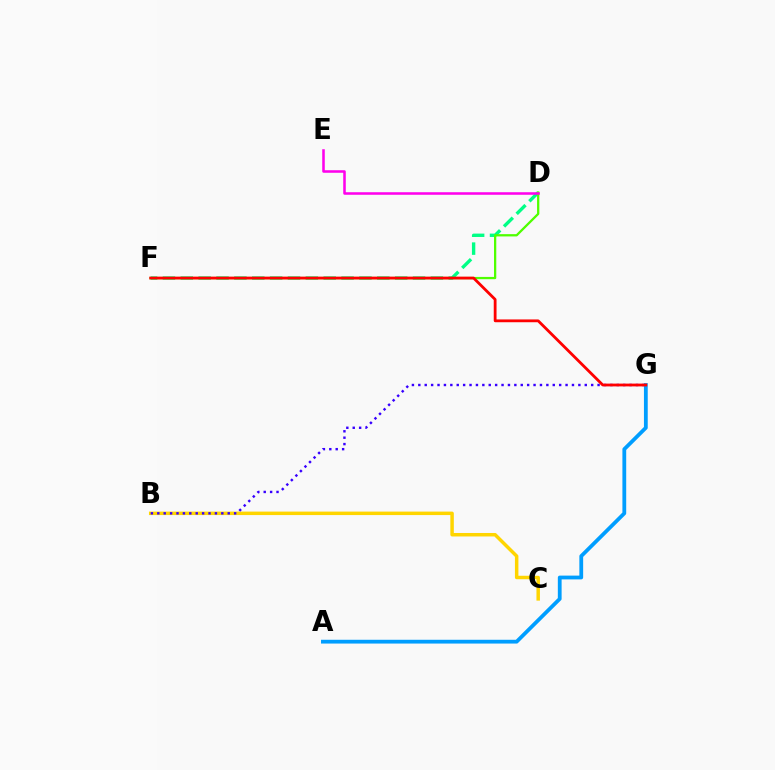{('B', 'C'): [{'color': '#ffd500', 'line_style': 'solid', 'thickness': 2.5}], ('B', 'G'): [{'color': '#3700ff', 'line_style': 'dotted', 'thickness': 1.74}], ('D', 'F'): [{'color': '#00ff86', 'line_style': 'dashed', 'thickness': 2.43}, {'color': '#4fff00', 'line_style': 'solid', 'thickness': 1.64}], ('A', 'G'): [{'color': '#009eff', 'line_style': 'solid', 'thickness': 2.73}], ('F', 'G'): [{'color': '#ff0000', 'line_style': 'solid', 'thickness': 2.01}], ('D', 'E'): [{'color': '#ff00ed', 'line_style': 'solid', 'thickness': 1.83}]}